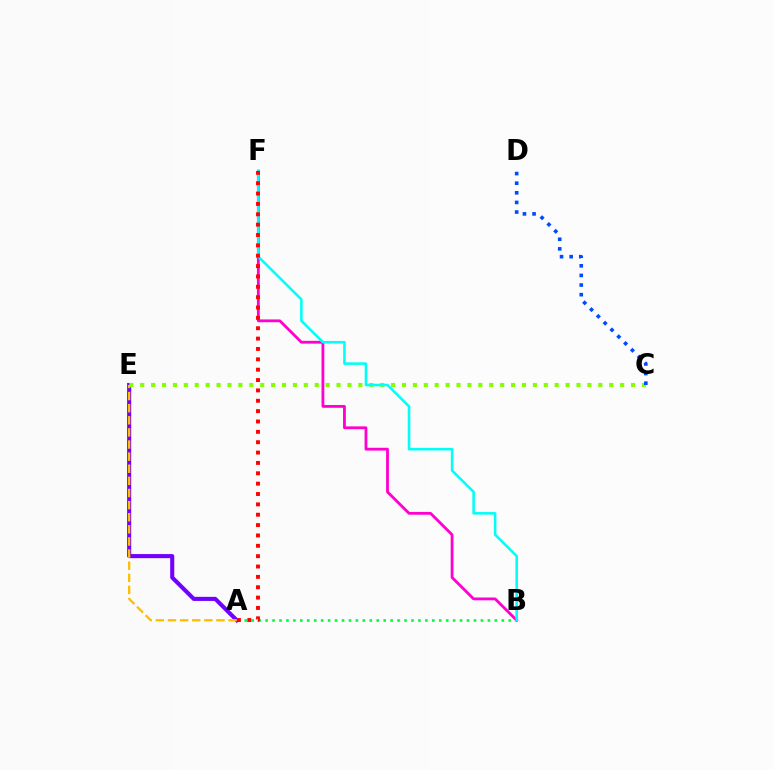{('A', 'E'): [{'color': '#7200ff', 'line_style': 'solid', 'thickness': 2.94}, {'color': '#ffbd00', 'line_style': 'dashed', 'thickness': 1.65}], ('A', 'B'): [{'color': '#00ff39', 'line_style': 'dotted', 'thickness': 1.89}], ('C', 'E'): [{'color': '#84ff00', 'line_style': 'dotted', 'thickness': 2.96}], ('B', 'F'): [{'color': '#ff00cf', 'line_style': 'solid', 'thickness': 2.02}, {'color': '#00fff6', 'line_style': 'solid', 'thickness': 1.84}], ('A', 'F'): [{'color': '#ff0000', 'line_style': 'dotted', 'thickness': 2.81}], ('C', 'D'): [{'color': '#004bff', 'line_style': 'dotted', 'thickness': 2.61}]}